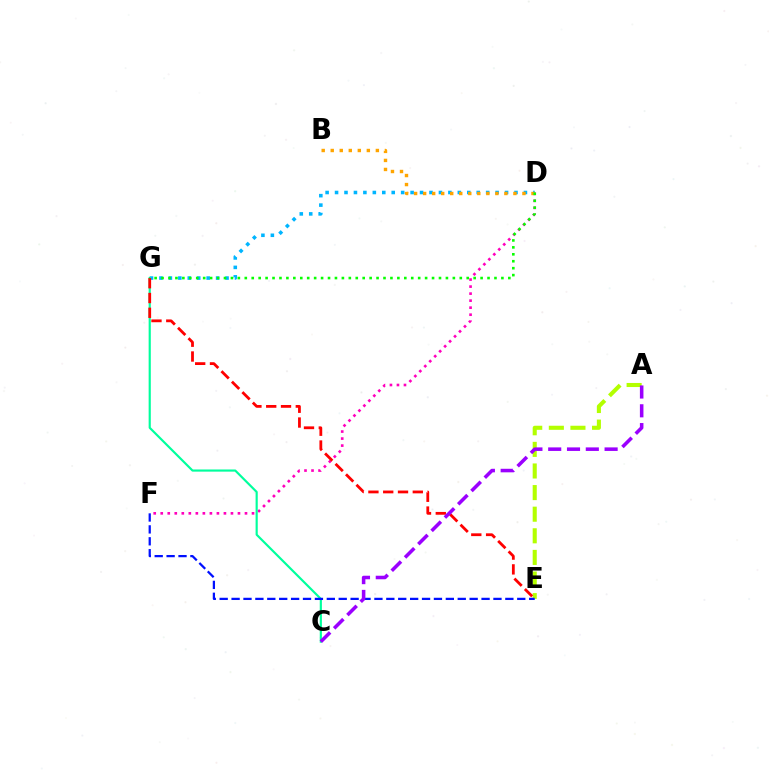{('A', 'E'): [{'color': '#b3ff00', 'line_style': 'dashed', 'thickness': 2.94}], ('D', 'F'): [{'color': '#ff00bd', 'line_style': 'dotted', 'thickness': 1.91}], ('D', 'G'): [{'color': '#00b5ff', 'line_style': 'dotted', 'thickness': 2.57}, {'color': '#08ff00', 'line_style': 'dotted', 'thickness': 1.88}], ('C', 'G'): [{'color': '#00ff9d', 'line_style': 'solid', 'thickness': 1.56}], ('E', 'G'): [{'color': '#ff0000', 'line_style': 'dashed', 'thickness': 2.01}], ('B', 'D'): [{'color': '#ffa500', 'line_style': 'dotted', 'thickness': 2.45}], ('E', 'F'): [{'color': '#0010ff', 'line_style': 'dashed', 'thickness': 1.62}], ('A', 'C'): [{'color': '#9b00ff', 'line_style': 'dashed', 'thickness': 2.55}]}